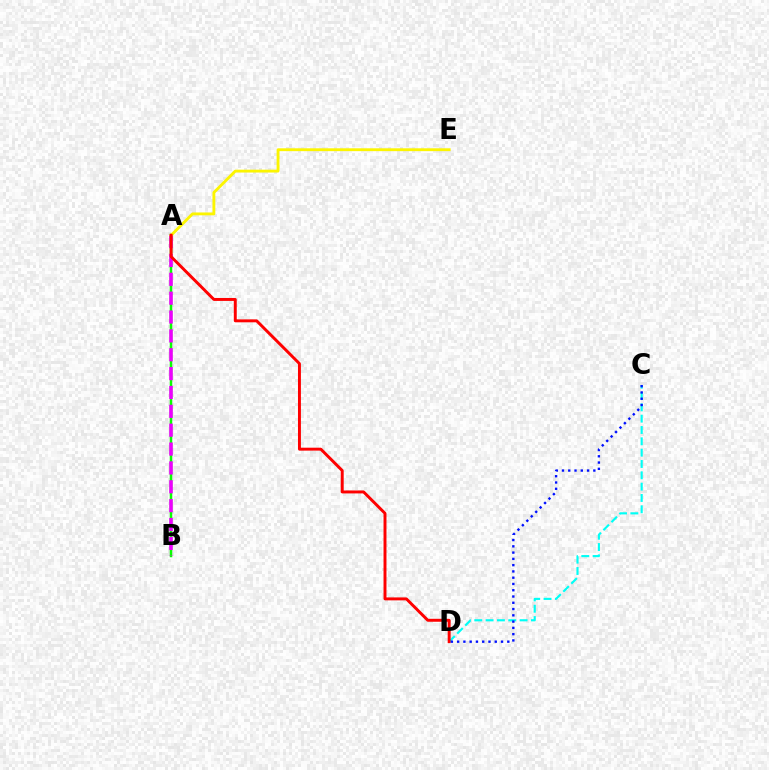{('A', 'B'): [{'color': '#08ff00', 'line_style': 'solid', 'thickness': 1.79}, {'color': '#ee00ff', 'line_style': 'dashed', 'thickness': 2.56}], ('C', 'D'): [{'color': '#00fff6', 'line_style': 'dashed', 'thickness': 1.54}, {'color': '#0010ff', 'line_style': 'dotted', 'thickness': 1.7}], ('A', 'E'): [{'color': '#fcf500', 'line_style': 'solid', 'thickness': 2.06}], ('A', 'D'): [{'color': '#ff0000', 'line_style': 'solid', 'thickness': 2.12}]}